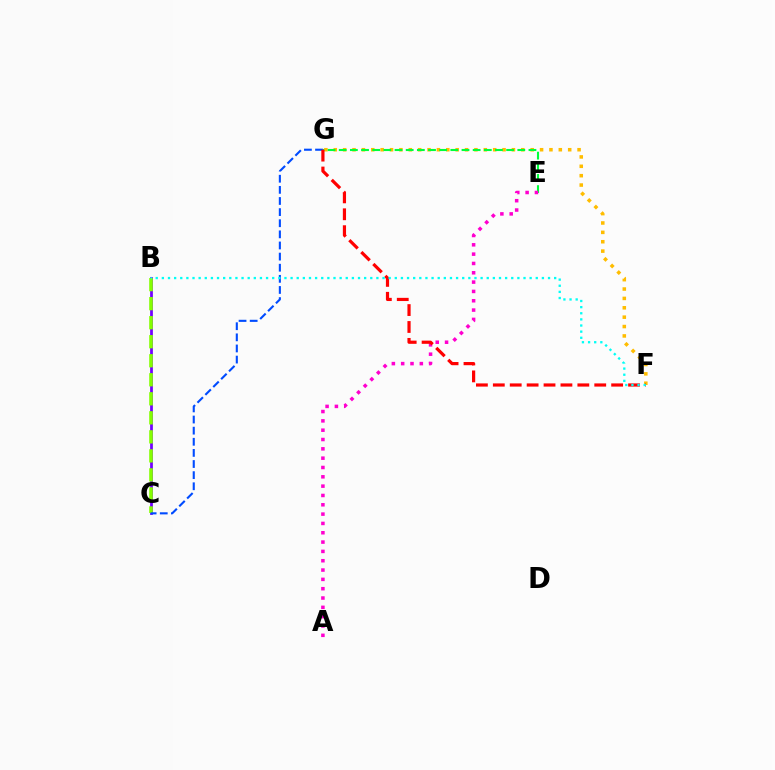{('F', 'G'): [{'color': '#ffbd00', 'line_style': 'dotted', 'thickness': 2.55}, {'color': '#ff0000', 'line_style': 'dashed', 'thickness': 2.3}], ('E', 'G'): [{'color': '#00ff39', 'line_style': 'dashed', 'thickness': 1.52}], ('B', 'C'): [{'color': '#7200ff', 'line_style': 'solid', 'thickness': 1.98}, {'color': '#84ff00', 'line_style': 'dashed', 'thickness': 2.58}], ('A', 'E'): [{'color': '#ff00cf', 'line_style': 'dotted', 'thickness': 2.53}], ('C', 'G'): [{'color': '#004bff', 'line_style': 'dashed', 'thickness': 1.51}], ('B', 'F'): [{'color': '#00fff6', 'line_style': 'dotted', 'thickness': 1.67}]}